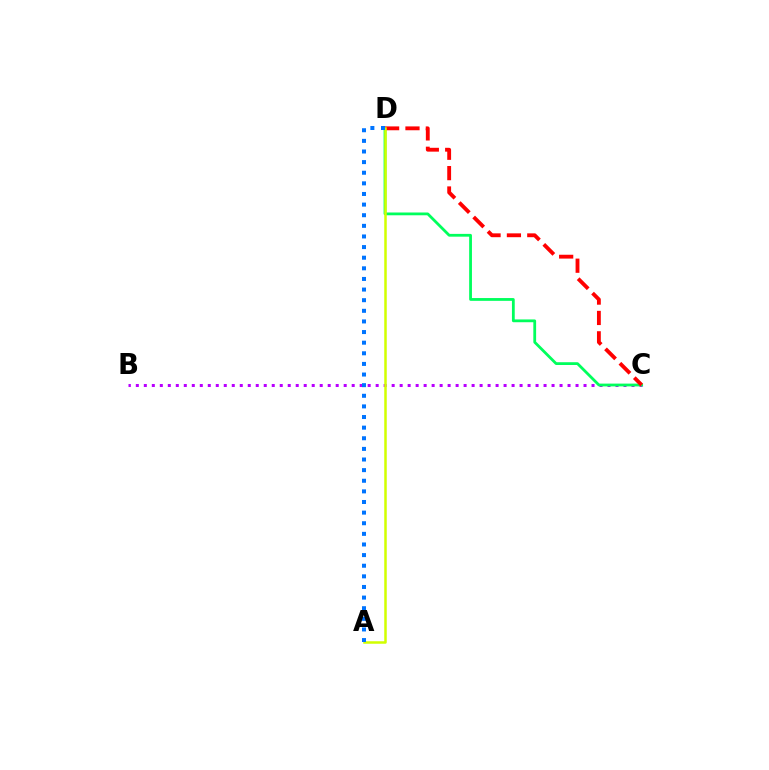{('B', 'C'): [{'color': '#b900ff', 'line_style': 'dotted', 'thickness': 2.17}], ('C', 'D'): [{'color': '#00ff5c', 'line_style': 'solid', 'thickness': 2.01}, {'color': '#ff0000', 'line_style': 'dashed', 'thickness': 2.77}], ('A', 'D'): [{'color': '#d1ff00', 'line_style': 'solid', 'thickness': 1.8}, {'color': '#0074ff', 'line_style': 'dotted', 'thickness': 2.89}]}